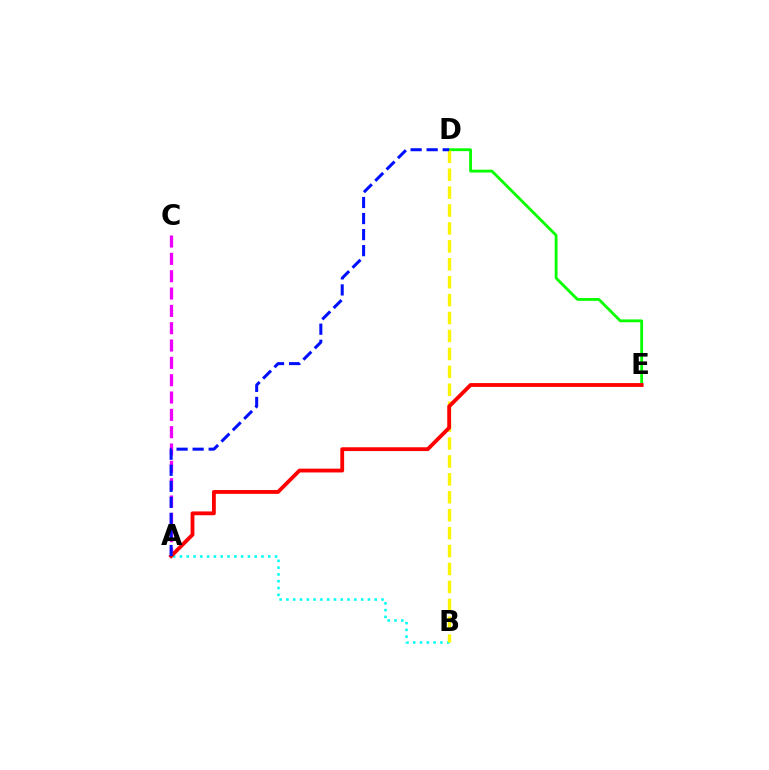{('A', 'C'): [{'color': '#ee00ff', 'line_style': 'dashed', 'thickness': 2.35}], ('A', 'B'): [{'color': '#00fff6', 'line_style': 'dotted', 'thickness': 1.85}], ('D', 'E'): [{'color': '#08ff00', 'line_style': 'solid', 'thickness': 2.03}], ('B', 'D'): [{'color': '#fcf500', 'line_style': 'dashed', 'thickness': 2.43}], ('A', 'E'): [{'color': '#ff0000', 'line_style': 'solid', 'thickness': 2.75}], ('A', 'D'): [{'color': '#0010ff', 'line_style': 'dashed', 'thickness': 2.18}]}